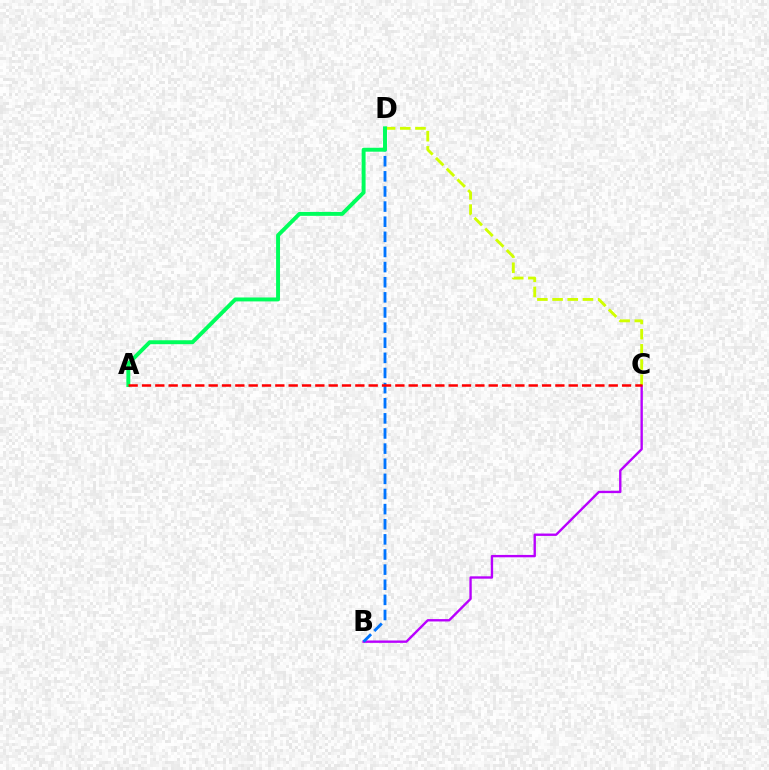{('B', 'C'): [{'color': '#b900ff', 'line_style': 'solid', 'thickness': 1.71}], ('C', 'D'): [{'color': '#d1ff00', 'line_style': 'dashed', 'thickness': 2.06}], ('B', 'D'): [{'color': '#0074ff', 'line_style': 'dashed', 'thickness': 2.05}], ('A', 'D'): [{'color': '#00ff5c', 'line_style': 'solid', 'thickness': 2.83}], ('A', 'C'): [{'color': '#ff0000', 'line_style': 'dashed', 'thickness': 1.81}]}